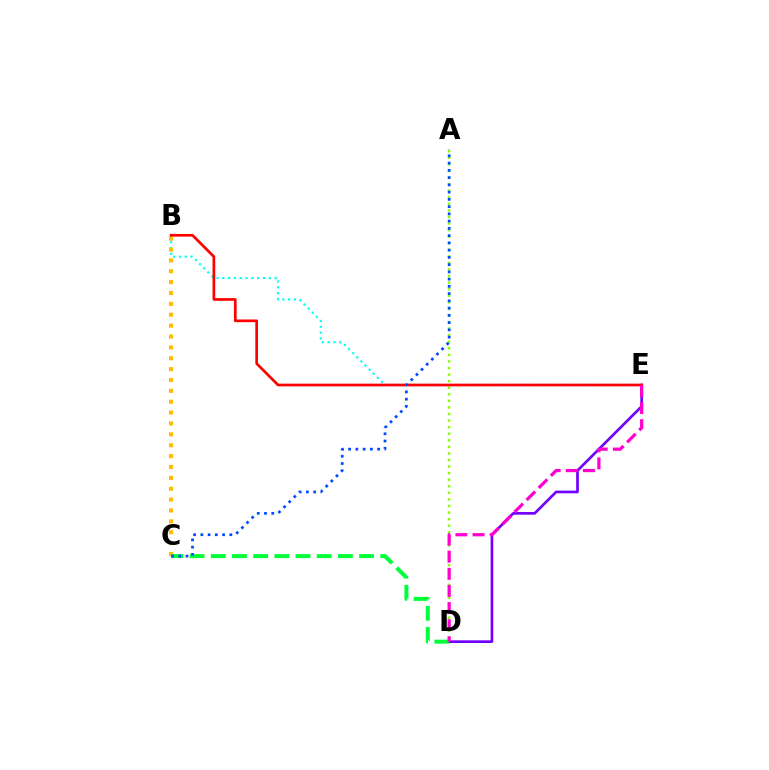{('A', 'D'): [{'color': '#84ff00', 'line_style': 'dotted', 'thickness': 1.78}], ('D', 'E'): [{'color': '#7200ff', 'line_style': 'solid', 'thickness': 1.93}, {'color': '#ff00cf', 'line_style': 'dashed', 'thickness': 2.33}], ('B', 'E'): [{'color': '#00fff6', 'line_style': 'dotted', 'thickness': 1.58}, {'color': '#ff0000', 'line_style': 'solid', 'thickness': 1.94}], ('B', 'C'): [{'color': '#ffbd00', 'line_style': 'dotted', 'thickness': 2.95}], ('C', 'D'): [{'color': '#00ff39', 'line_style': 'dashed', 'thickness': 2.88}], ('A', 'C'): [{'color': '#004bff', 'line_style': 'dotted', 'thickness': 1.97}]}